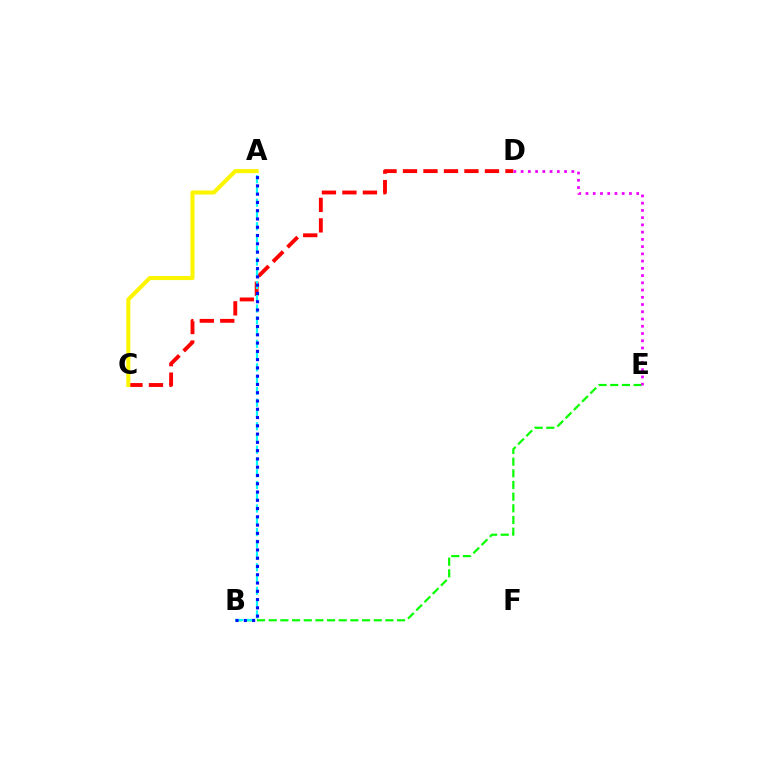{('C', 'D'): [{'color': '#ff0000', 'line_style': 'dashed', 'thickness': 2.78}], ('B', 'E'): [{'color': '#08ff00', 'line_style': 'dashed', 'thickness': 1.58}], ('A', 'B'): [{'color': '#00fff6', 'line_style': 'dashed', 'thickness': 1.6}, {'color': '#0010ff', 'line_style': 'dotted', 'thickness': 2.25}], ('A', 'C'): [{'color': '#fcf500', 'line_style': 'solid', 'thickness': 2.92}], ('D', 'E'): [{'color': '#ee00ff', 'line_style': 'dotted', 'thickness': 1.97}]}